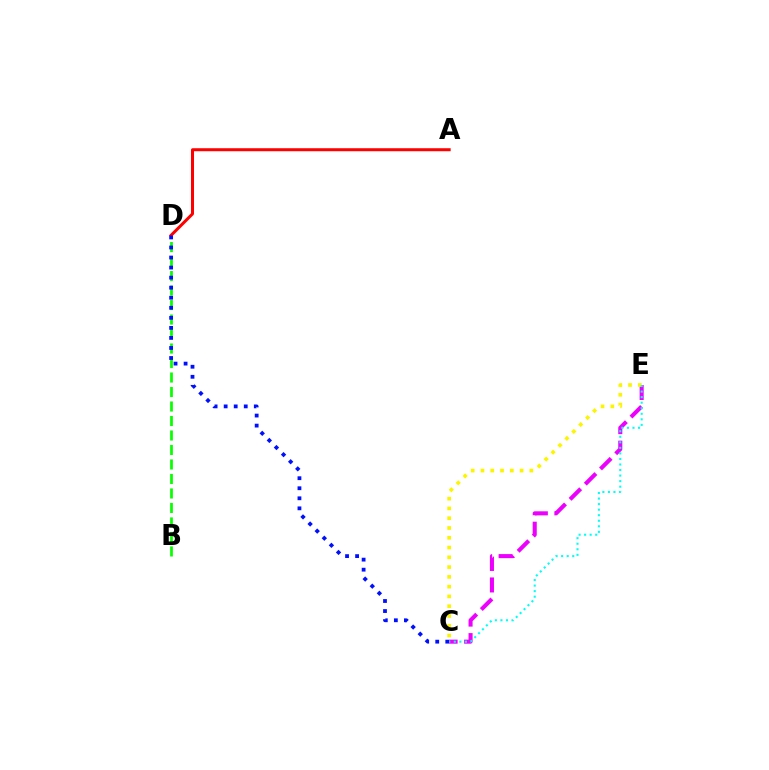{('B', 'D'): [{'color': '#08ff00', 'line_style': 'dashed', 'thickness': 1.97}], ('A', 'D'): [{'color': '#ff0000', 'line_style': 'solid', 'thickness': 2.16}], ('C', 'D'): [{'color': '#0010ff', 'line_style': 'dotted', 'thickness': 2.73}], ('C', 'E'): [{'color': '#ee00ff', 'line_style': 'dashed', 'thickness': 2.92}, {'color': '#fcf500', 'line_style': 'dotted', 'thickness': 2.66}, {'color': '#00fff6', 'line_style': 'dotted', 'thickness': 1.51}]}